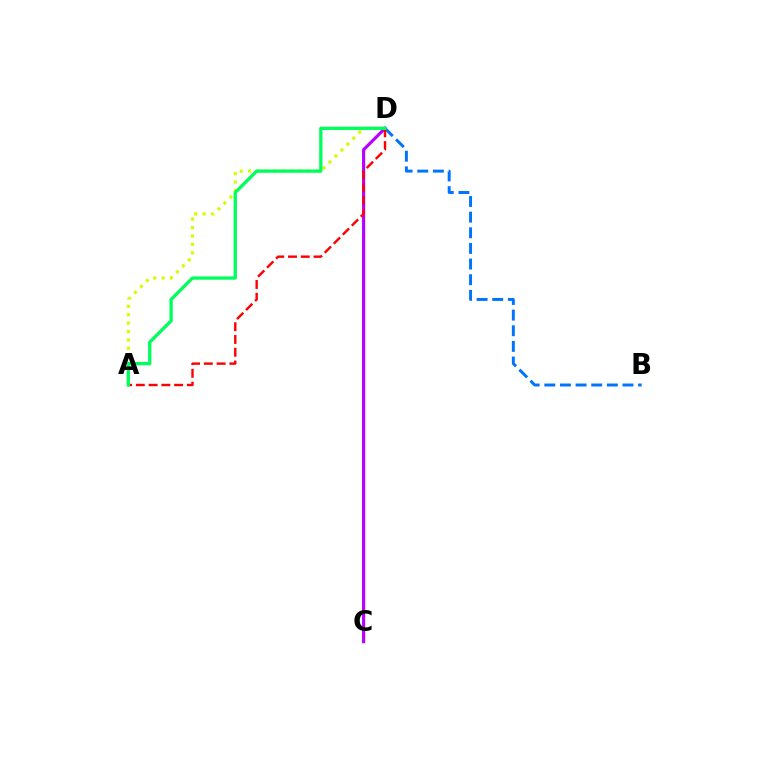{('A', 'D'): [{'color': '#d1ff00', 'line_style': 'dotted', 'thickness': 2.29}, {'color': '#ff0000', 'line_style': 'dashed', 'thickness': 1.74}, {'color': '#00ff5c', 'line_style': 'solid', 'thickness': 2.37}], ('C', 'D'): [{'color': '#b900ff', 'line_style': 'solid', 'thickness': 2.27}], ('B', 'D'): [{'color': '#0074ff', 'line_style': 'dashed', 'thickness': 2.12}]}